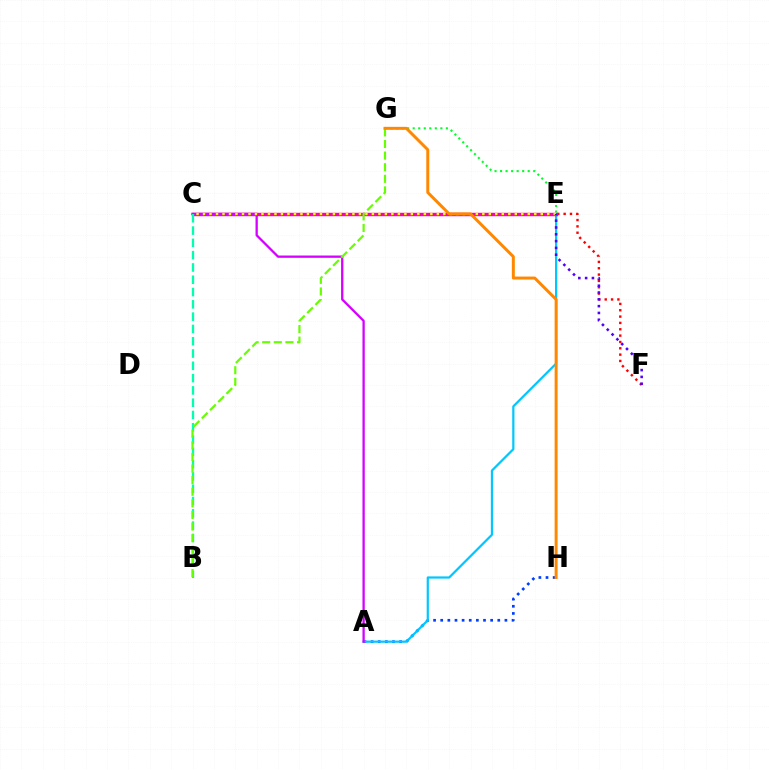{('E', 'F'): [{'color': '#ff0000', 'line_style': 'dotted', 'thickness': 1.72}, {'color': '#4f00ff', 'line_style': 'dotted', 'thickness': 1.85}], ('A', 'H'): [{'color': '#003fff', 'line_style': 'dotted', 'thickness': 1.94}], ('A', 'E'): [{'color': '#00c7ff', 'line_style': 'solid', 'thickness': 1.59}], ('C', 'E'): [{'color': '#ff00a0', 'line_style': 'solid', 'thickness': 2.48}, {'color': '#eeff00', 'line_style': 'dotted', 'thickness': 1.76}], ('E', 'G'): [{'color': '#00ff27', 'line_style': 'dotted', 'thickness': 1.5}], ('A', 'C'): [{'color': '#d600ff', 'line_style': 'solid', 'thickness': 1.65}], ('B', 'C'): [{'color': '#00ffaf', 'line_style': 'dashed', 'thickness': 1.67}], ('B', 'G'): [{'color': '#66ff00', 'line_style': 'dashed', 'thickness': 1.58}], ('G', 'H'): [{'color': '#ff8800', 'line_style': 'solid', 'thickness': 2.14}]}